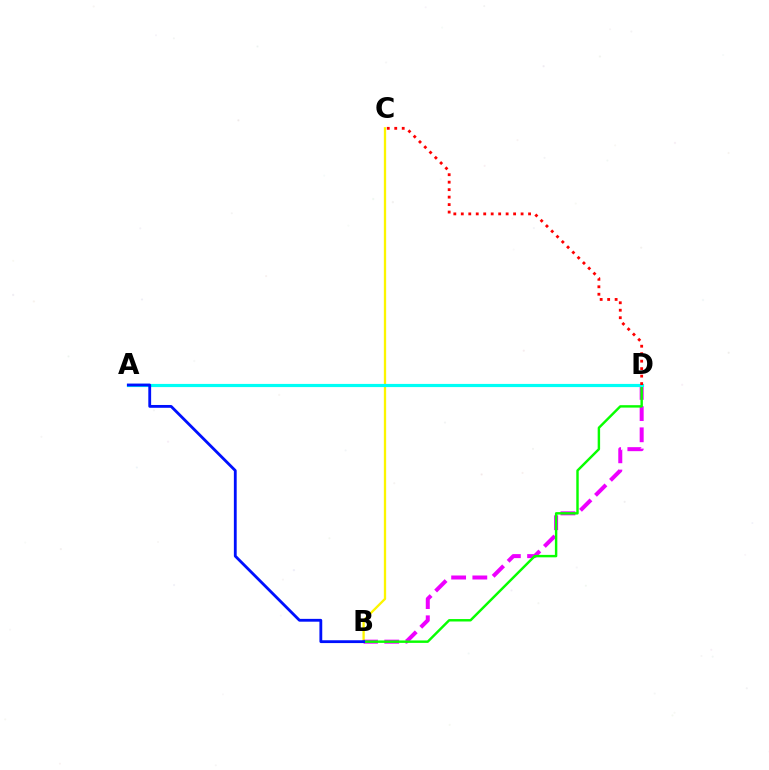{('B', 'C'): [{'color': '#fcf500', 'line_style': 'solid', 'thickness': 1.66}], ('B', 'D'): [{'color': '#ee00ff', 'line_style': 'dashed', 'thickness': 2.88}, {'color': '#08ff00', 'line_style': 'solid', 'thickness': 1.75}], ('A', 'D'): [{'color': '#00fff6', 'line_style': 'solid', 'thickness': 2.28}], ('A', 'B'): [{'color': '#0010ff', 'line_style': 'solid', 'thickness': 2.03}], ('C', 'D'): [{'color': '#ff0000', 'line_style': 'dotted', 'thickness': 2.03}]}